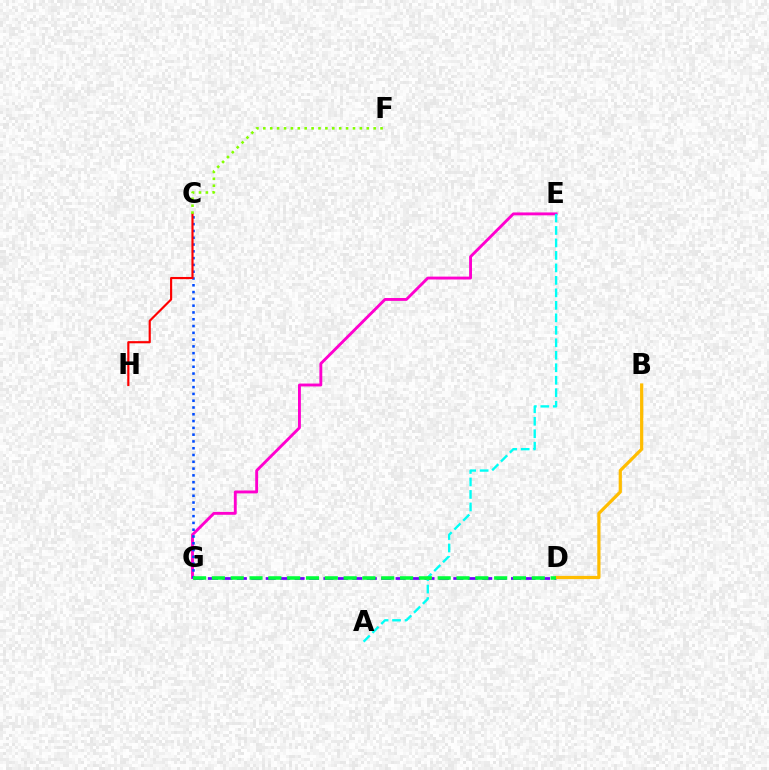{('E', 'G'): [{'color': '#ff00cf', 'line_style': 'solid', 'thickness': 2.08}], ('D', 'G'): [{'color': '#7200ff', 'line_style': 'dashed', 'thickness': 1.96}, {'color': '#00ff39', 'line_style': 'dashed', 'thickness': 2.56}], ('C', 'G'): [{'color': '#004bff', 'line_style': 'dotted', 'thickness': 1.84}], ('A', 'E'): [{'color': '#00fff6', 'line_style': 'dashed', 'thickness': 1.7}], ('B', 'D'): [{'color': '#ffbd00', 'line_style': 'solid', 'thickness': 2.31}], ('C', 'H'): [{'color': '#ff0000', 'line_style': 'solid', 'thickness': 1.56}], ('C', 'F'): [{'color': '#84ff00', 'line_style': 'dotted', 'thickness': 1.87}]}